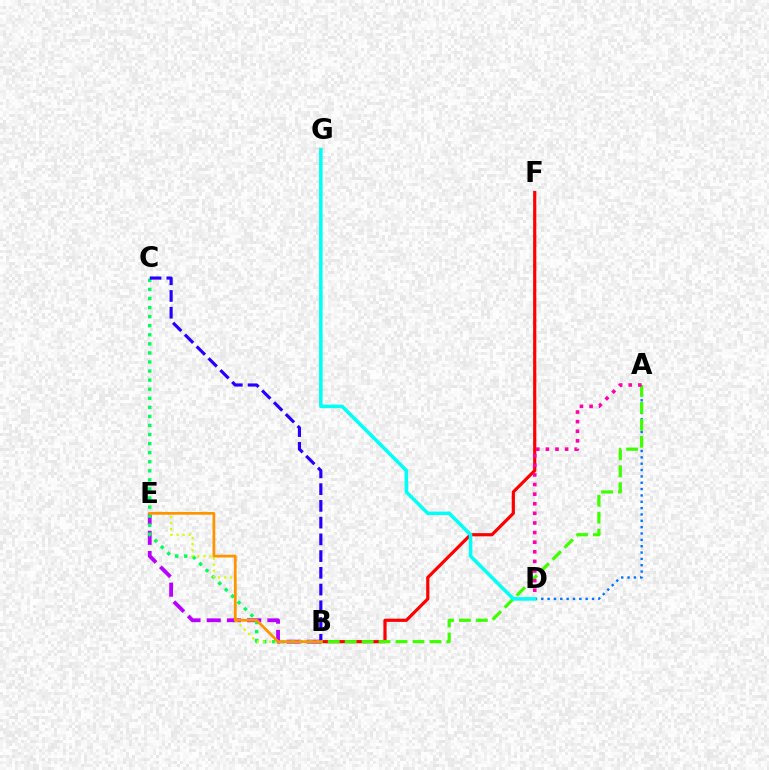{('B', 'E'): [{'color': '#b900ff', 'line_style': 'dashed', 'thickness': 2.75}, {'color': '#d1ff00', 'line_style': 'dotted', 'thickness': 1.64}, {'color': '#ff9400', 'line_style': 'solid', 'thickness': 1.99}], ('B', 'C'): [{'color': '#00ff5c', 'line_style': 'dotted', 'thickness': 2.46}, {'color': '#2500ff', 'line_style': 'dashed', 'thickness': 2.27}], ('A', 'D'): [{'color': '#0074ff', 'line_style': 'dotted', 'thickness': 1.72}, {'color': '#ff00ac', 'line_style': 'dotted', 'thickness': 2.61}], ('B', 'F'): [{'color': '#ff0000', 'line_style': 'solid', 'thickness': 2.3}], ('A', 'B'): [{'color': '#3dff00', 'line_style': 'dashed', 'thickness': 2.3}], ('D', 'G'): [{'color': '#00fff6', 'line_style': 'solid', 'thickness': 2.54}]}